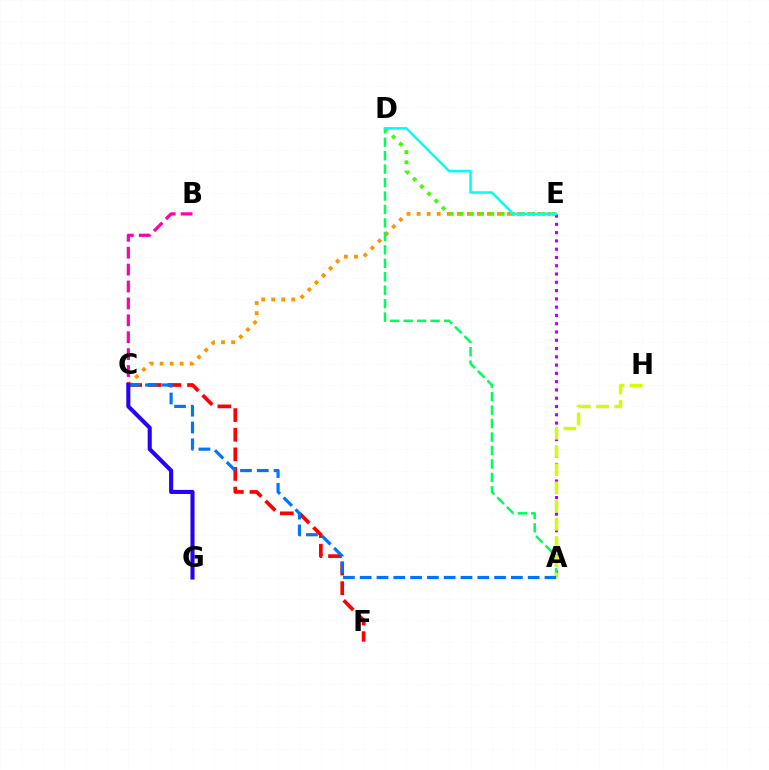{('A', 'E'): [{'color': '#b900ff', 'line_style': 'dotted', 'thickness': 2.25}], ('C', 'E'): [{'color': '#ff9400', 'line_style': 'dotted', 'thickness': 2.73}], ('A', 'D'): [{'color': '#00ff5c', 'line_style': 'dashed', 'thickness': 1.83}], ('A', 'H'): [{'color': '#d1ff00', 'line_style': 'dashed', 'thickness': 2.47}], ('B', 'C'): [{'color': '#ff00ac', 'line_style': 'dashed', 'thickness': 2.3}], ('C', 'F'): [{'color': '#ff0000', 'line_style': 'dashed', 'thickness': 2.66}], ('A', 'C'): [{'color': '#0074ff', 'line_style': 'dashed', 'thickness': 2.28}], ('D', 'E'): [{'color': '#3dff00', 'line_style': 'dotted', 'thickness': 2.78}, {'color': '#00fff6', 'line_style': 'solid', 'thickness': 1.81}], ('C', 'G'): [{'color': '#2500ff', 'line_style': 'solid', 'thickness': 2.94}]}